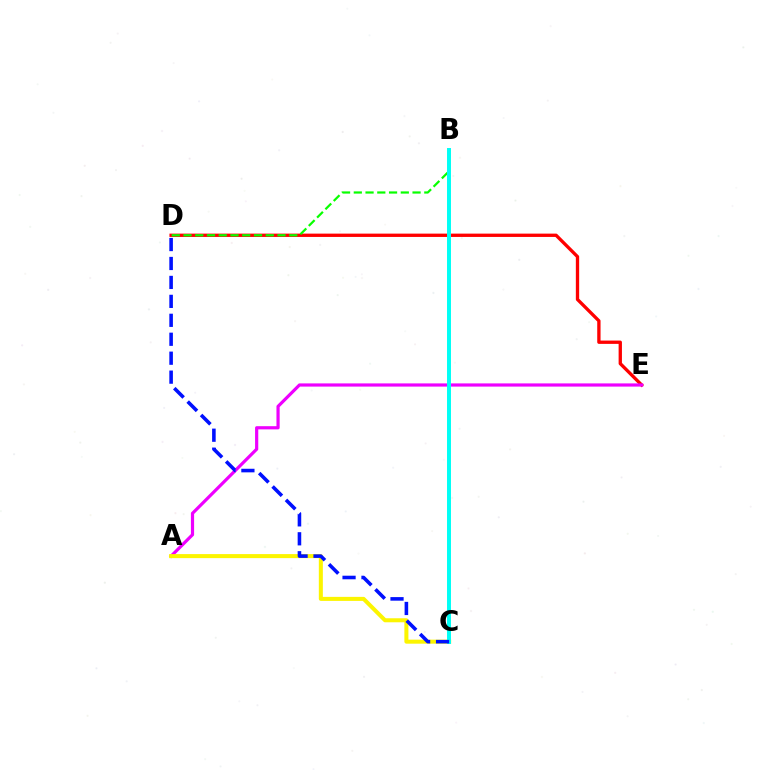{('D', 'E'): [{'color': '#ff0000', 'line_style': 'solid', 'thickness': 2.39}], ('A', 'E'): [{'color': '#ee00ff', 'line_style': 'solid', 'thickness': 2.3}], ('A', 'C'): [{'color': '#fcf500', 'line_style': 'solid', 'thickness': 2.9}], ('B', 'D'): [{'color': '#08ff00', 'line_style': 'dashed', 'thickness': 1.6}], ('B', 'C'): [{'color': '#00fff6', 'line_style': 'solid', 'thickness': 2.85}], ('C', 'D'): [{'color': '#0010ff', 'line_style': 'dashed', 'thickness': 2.57}]}